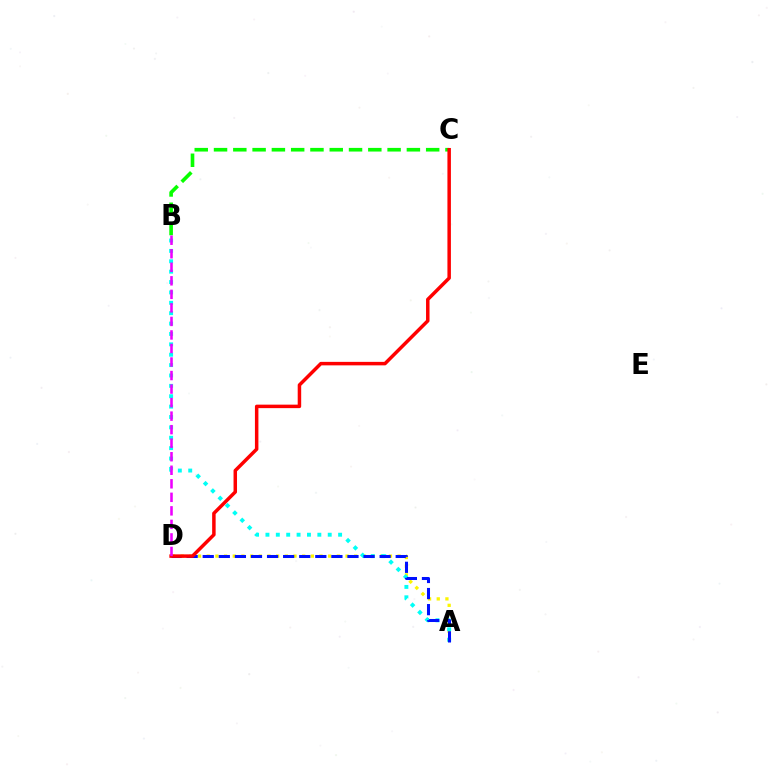{('A', 'D'): [{'color': '#fcf500', 'line_style': 'dotted', 'thickness': 2.36}, {'color': '#0010ff', 'line_style': 'dashed', 'thickness': 2.18}], ('A', 'B'): [{'color': '#00fff6', 'line_style': 'dotted', 'thickness': 2.82}], ('B', 'C'): [{'color': '#08ff00', 'line_style': 'dashed', 'thickness': 2.62}], ('C', 'D'): [{'color': '#ff0000', 'line_style': 'solid', 'thickness': 2.51}], ('B', 'D'): [{'color': '#ee00ff', 'line_style': 'dashed', 'thickness': 1.84}]}